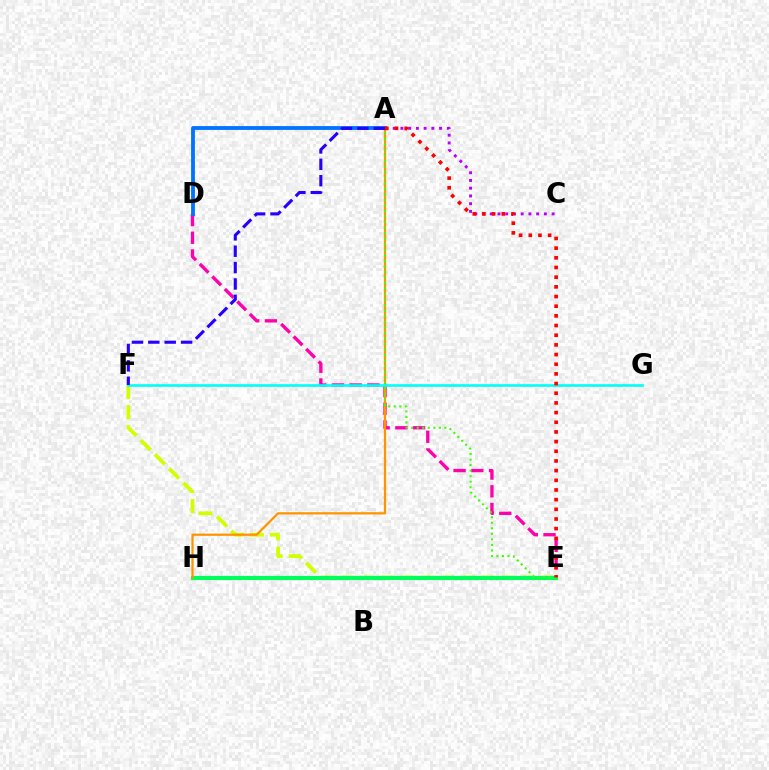{('A', 'C'): [{'color': '#b900ff', 'line_style': 'dotted', 'thickness': 2.1}], ('D', 'E'): [{'color': '#ff00ac', 'line_style': 'dashed', 'thickness': 2.4}], ('E', 'F'): [{'color': '#d1ff00', 'line_style': 'dashed', 'thickness': 2.73}], ('E', 'H'): [{'color': '#00ff5c', 'line_style': 'solid', 'thickness': 2.97}], ('A', 'H'): [{'color': '#ff9400', 'line_style': 'solid', 'thickness': 1.62}], ('A', 'E'): [{'color': '#3dff00', 'line_style': 'dotted', 'thickness': 1.51}, {'color': '#ff0000', 'line_style': 'dotted', 'thickness': 2.63}], ('F', 'G'): [{'color': '#00fff6', 'line_style': 'solid', 'thickness': 1.9}], ('A', 'D'): [{'color': '#0074ff', 'line_style': 'solid', 'thickness': 2.75}], ('A', 'F'): [{'color': '#2500ff', 'line_style': 'dashed', 'thickness': 2.22}]}